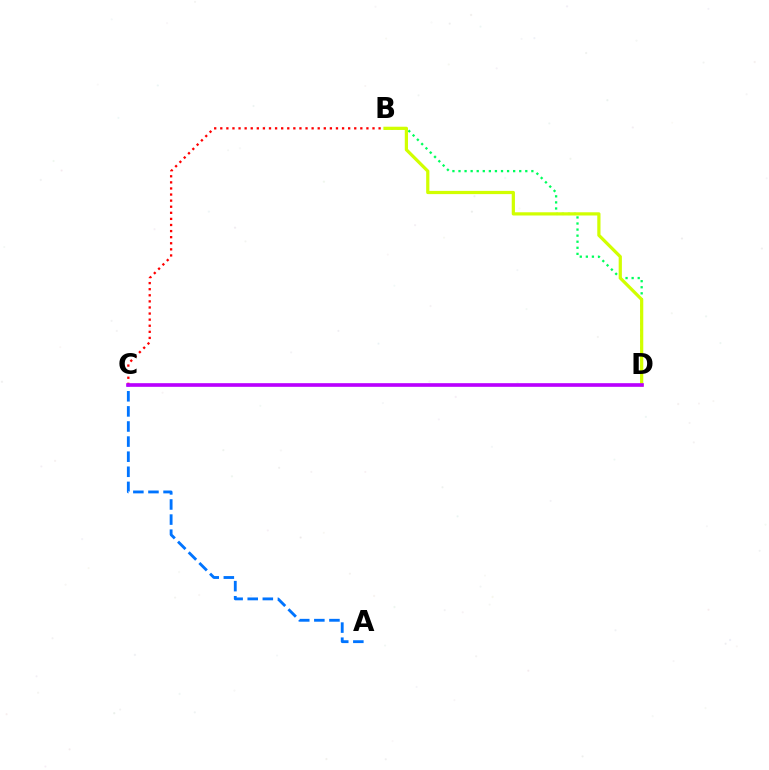{('A', 'C'): [{'color': '#0074ff', 'line_style': 'dashed', 'thickness': 2.05}], ('B', 'C'): [{'color': '#ff0000', 'line_style': 'dotted', 'thickness': 1.65}], ('B', 'D'): [{'color': '#00ff5c', 'line_style': 'dotted', 'thickness': 1.65}, {'color': '#d1ff00', 'line_style': 'solid', 'thickness': 2.32}], ('C', 'D'): [{'color': '#b900ff', 'line_style': 'solid', 'thickness': 2.62}]}